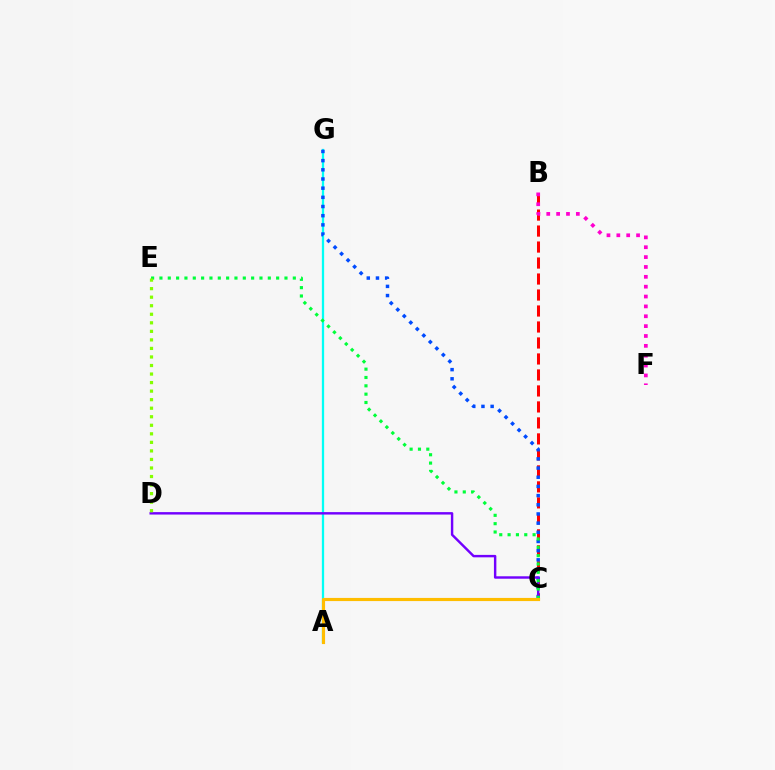{('A', 'G'): [{'color': '#00fff6', 'line_style': 'solid', 'thickness': 1.64}], ('B', 'C'): [{'color': '#ff0000', 'line_style': 'dashed', 'thickness': 2.17}], ('C', 'G'): [{'color': '#004bff', 'line_style': 'dotted', 'thickness': 2.49}], ('C', 'D'): [{'color': '#7200ff', 'line_style': 'solid', 'thickness': 1.75}], ('C', 'E'): [{'color': '#00ff39', 'line_style': 'dotted', 'thickness': 2.26}], ('B', 'F'): [{'color': '#ff00cf', 'line_style': 'dotted', 'thickness': 2.68}], ('D', 'E'): [{'color': '#84ff00', 'line_style': 'dotted', 'thickness': 2.32}], ('A', 'C'): [{'color': '#ffbd00', 'line_style': 'solid', 'thickness': 2.26}]}